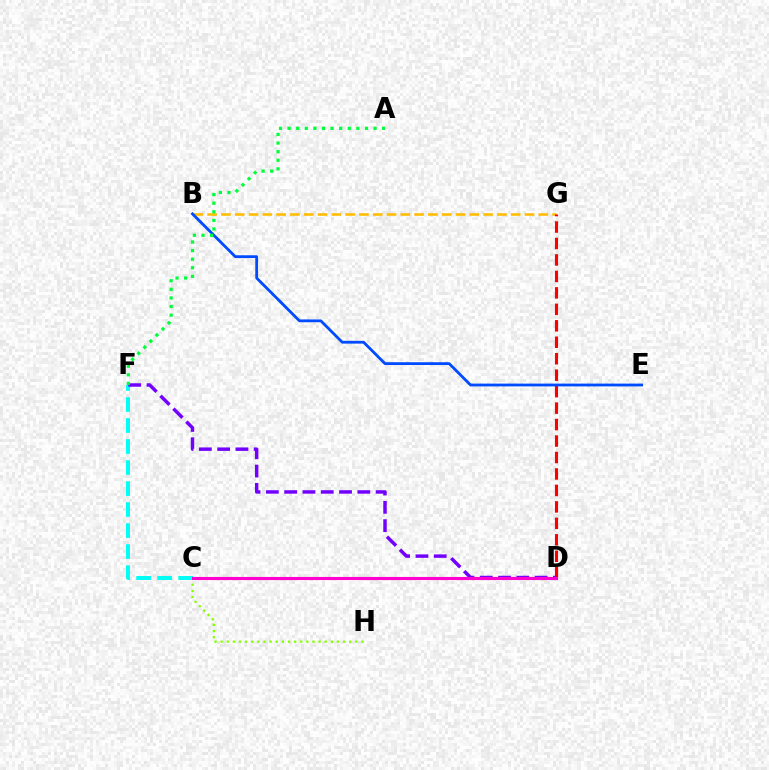{('B', 'G'): [{'color': '#ffbd00', 'line_style': 'dashed', 'thickness': 1.87}], ('D', 'G'): [{'color': '#ff0000', 'line_style': 'dashed', 'thickness': 2.24}], ('B', 'E'): [{'color': '#004bff', 'line_style': 'solid', 'thickness': 2.02}], ('C', 'F'): [{'color': '#00fff6', 'line_style': 'dashed', 'thickness': 2.86}], ('D', 'F'): [{'color': '#7200ff', 'line_style': 'dashed', 'thickness': 2.49}], ('C', 'H'): [{'color': '#84ff00', 'line_style': 'dotted', 'thickness': 1.66}], ('C', 'D'): [{'color': '#ff00cf', 'line_style': 'solid', 'thickness': 2.23}], ('A', 'F'): [{'color': '#00ff39', 'line_style': 'dotted', 'thickness': 2.34}]}